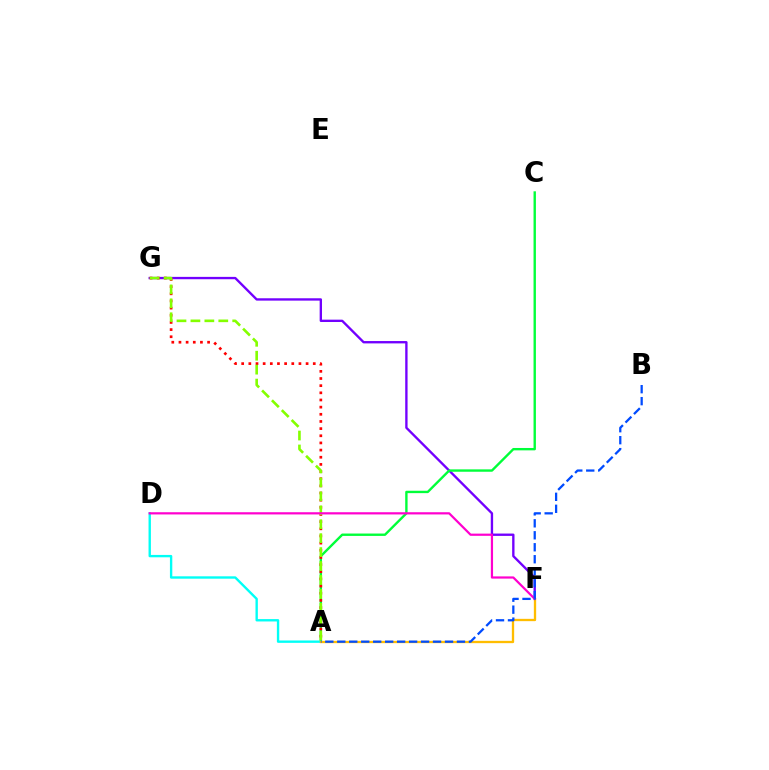{('F', 'G'): [{'color': '#7200ff', 'line_style': 'solid', 'thickness': 1.69}], ('A', 'C'): [{'color': '#00ff39', 'line_style': 'solid', 'thickness': 1.71}], ('A', 'G'): [{'color': '#ff0000', 'line_style': 'dotted', 'thickness': 1.94}, {'color': '#84ff00', 'line_style': 'dashed', 'thickness': 1.89}], ('A', 'D'): [{'color': '#00fff6', 'line_style': 'solid', 'thickness': 1.71}], ('A', 'F'): [{'color': '#ffbd00', 'line_style': 'solid', 'thickness': 1.66}], ('D', 'F'): [{'color': '#ff00cf', 'line_style': 'solid', 'thickness': 1.59}], ('A', 'B'): [{'color': '#004bff', 'line_style': 'dashed', 'thickness': 1.63}]}